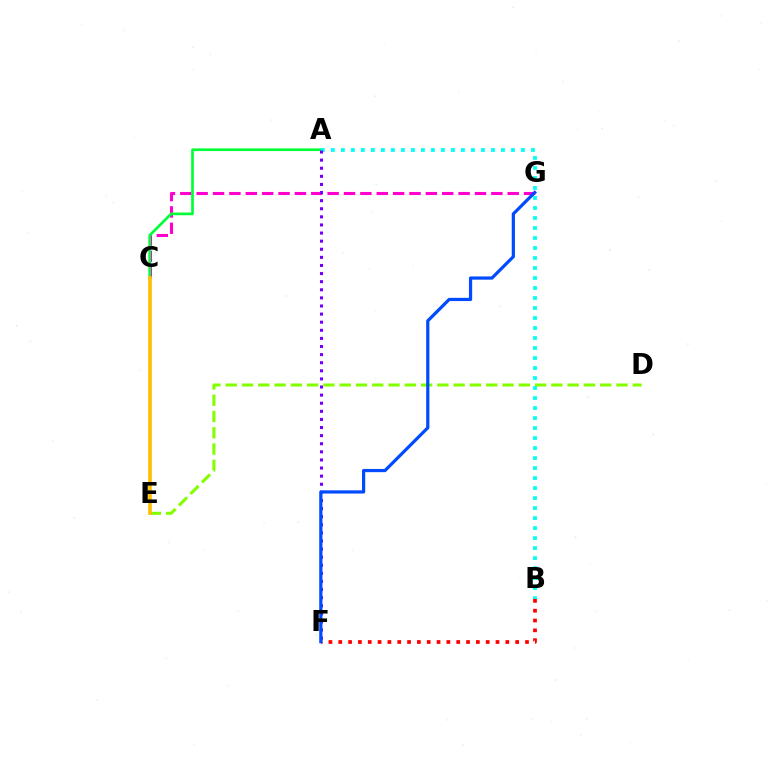{('C', 'G'): [{'color': '#ff00cf', 'line_style': 'dashed', 'thickness': 2.22}], ('D', 'E'): [{'color': '#84ff00', 'line_style': 'dashed', 'thickness': 2.21}], ('A', 'C'): [{'color': '#00ff39', 'line_style': 'solid', 'thickness': 1.93}], ('B', 'F'): [{'color': '#ff0000', 'line_style': 'dotted', 'thickness': 2.67}], ('A', 'B'): [{'color': '#00fff6', 'line_style': 'dotted', 'thickness': 2.72}], ('C', 'E'): [{'color': '#ffbd00', 'line_style': 'solid', 'thickness': 2.6}], ('A', 'F'): [{'color': '#7200ff', 'line_style': 'dotted', 'thickness': 2.2}], ('F', 'G'): [{'color': '#004bff', 'line_style': 'solid', 'thickness': 2.31}]}